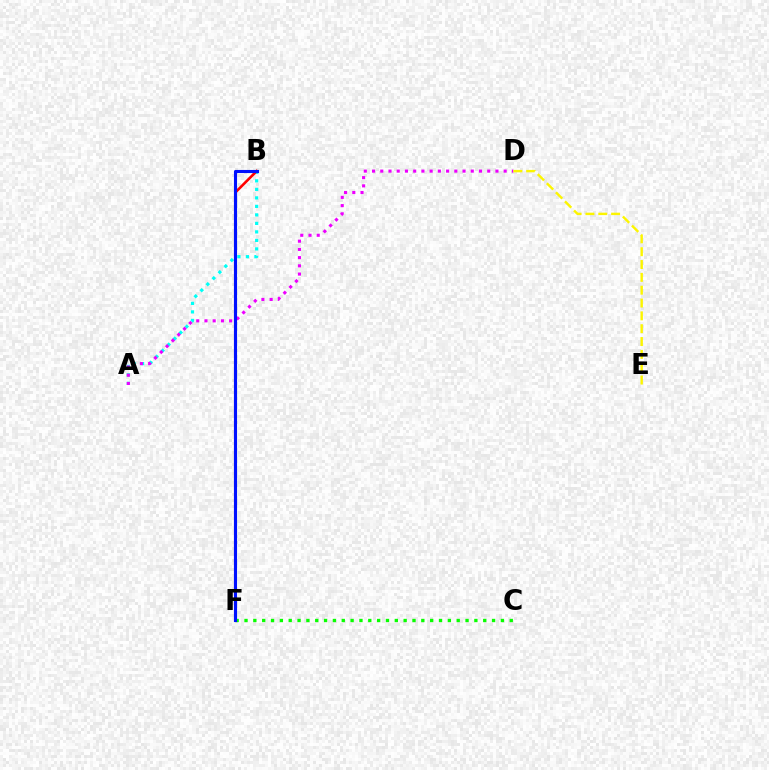{('A', 'B'): [{'color': '#00fff6', 'line_style': 'dotted', 'thickness': 2.31}], ('B', 'F'): [{'color': '#ff0000', 'line_style': 'solid', 'thickness': 1.88}, {'color': '#0010ff', 'line_style': 'solid', 'thickness': 2.23}], ('A', 'D'): [{'color': '#ee00ff', 'line_style': 'dotted', 'thickness': 2.24}], ('C', 'F'): [{'color': '#08ff00', 'line_style': 'dotted', 'thickness': 2.4}], ('D', 'E'): [{'color': '#fcf500', 'line_style': 'dashed', 'thickness': 1.74}]}